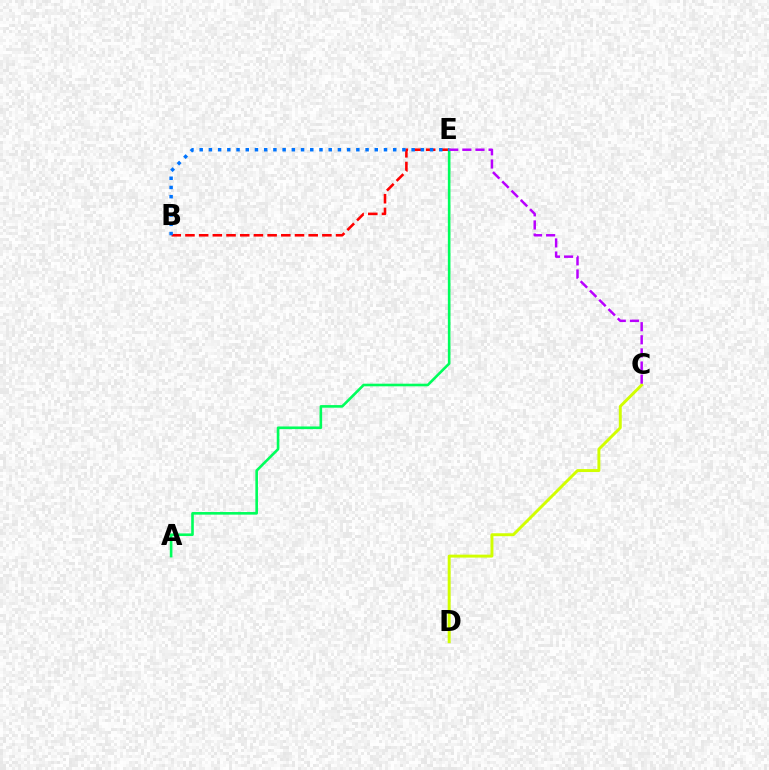{('B', 'E'): [{'color': '#ff0000', 'line_style': 'dashed', 'thickness': 1.86}, {'color': '#0074ff', 'line_style': 'dotted', 'thickness': 2.5}], ('A', 'E'): [{'color': '#00ff5c', 'line_style': 'solid', 'thickness': 1.88}], ('C', 'D'): [{'color': '#d1ff00', 'line_style': 'solid', 'thickness': 2.12}], ('C', 'E'): [{'color': '#b900ff', 'line_style': 'dashed', 'thickness': 1.78}]}